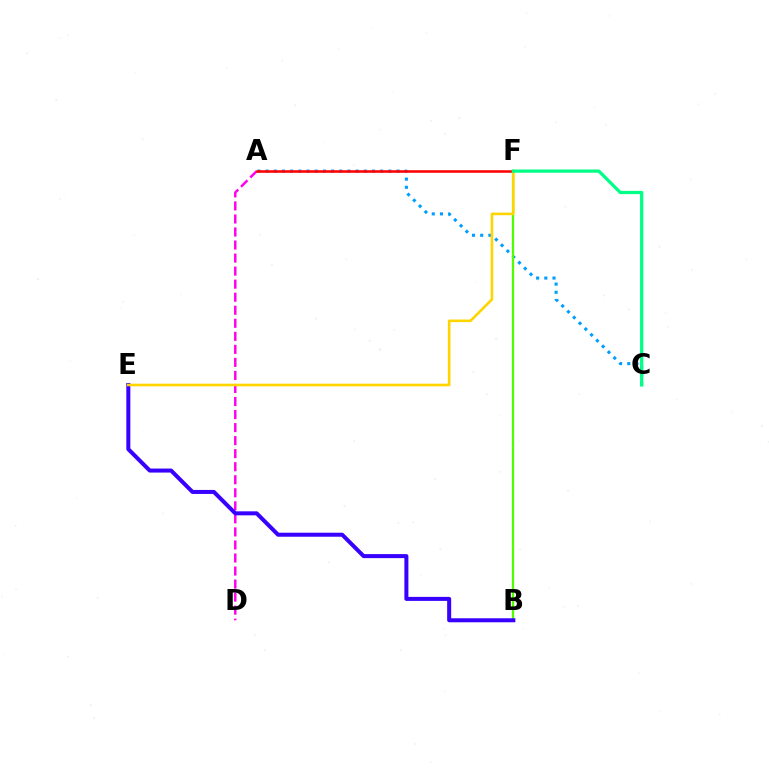{('A', 'C'): [{'color': '#009eff', 'line_style': 'dotted', 'thickness': 2.22}], ('B', 'F'): [{'color': '#4fff00', 'line_style': 'solid', 'thickness': 1.63}], ('A', 'D'): [{'color': '#ff00ed', 'line_style': 'dashed', 'thickness': 1.77}], ('B', 'E'): [{'color': '#3700ff', 'line_style': 'solid', 'thickness': 2.89}], ('A', 'F'): [{'color': '#ff0000', 'line_style': 'solid', 'thickness': 1.83}], ('E', 'F'): [{'color': '#ffd500', 'line_style': 'solid', 'thickness': 1.88}], ('C', 'F'): [{'color': '#00ff86', 'line_style': 'solid', 'thickness': 2.33}]}